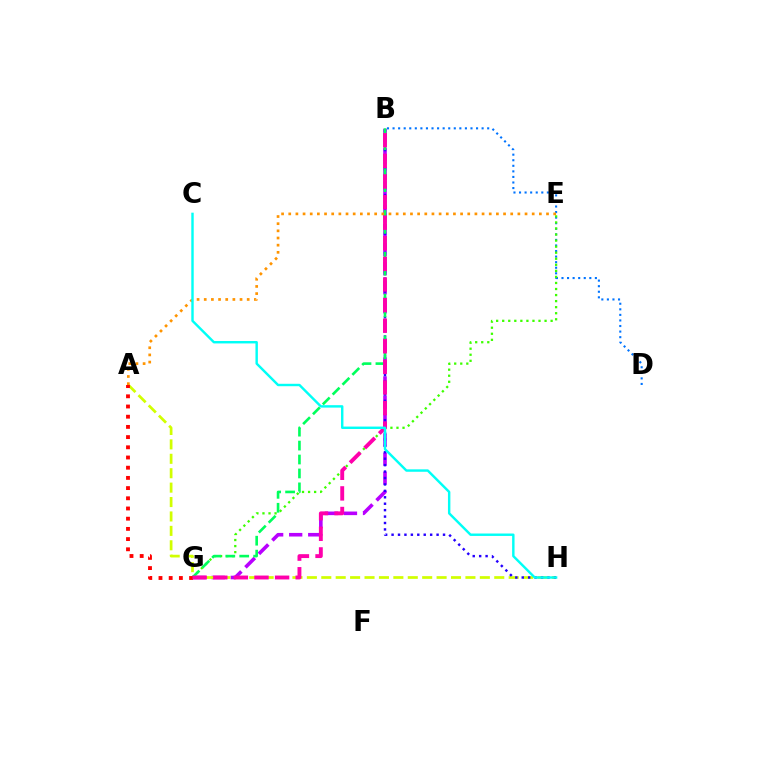{('B', 'D'): [{'color': '#0074ff', 'line_style': 'dotted', 'thickness': 1.51}], ('E', 'G'): [{'color': '#3dff00', 'line_style': 'dotted', 'thickness': 1.64}], ('B', 'G'): [{'color': '#b900ff', 'line_style': 'dashed', 'thickness': 2.59}, {'color': '#00ff5c', 'line_style': 'dashed', 'thickness': 1.89}, {'color': '#ff00ac', 'line_style': 'dashed', 'thickness': 2.8}], ('A', 'H'): [{'color': '#d1ff00', 'line_style': 'dashed', 'thickness': 1.96}], ('B', 'H'): [{'color': '#2500ff', 'line_style': 'dotted', 'thickness': 1.75}], ('A', 'E'): [{'color': '#ff9400', 'line_style': 'dotted', 'thickness': 1.95}], ('A', 'G'): [{'color': '#ff0000', 'line_style': 'dotted', 'thickness': 2.77}], ('C', 'H'): [{'color': '#00fff6', 'line_style': 'solid', 'thickness': 1.75}]}